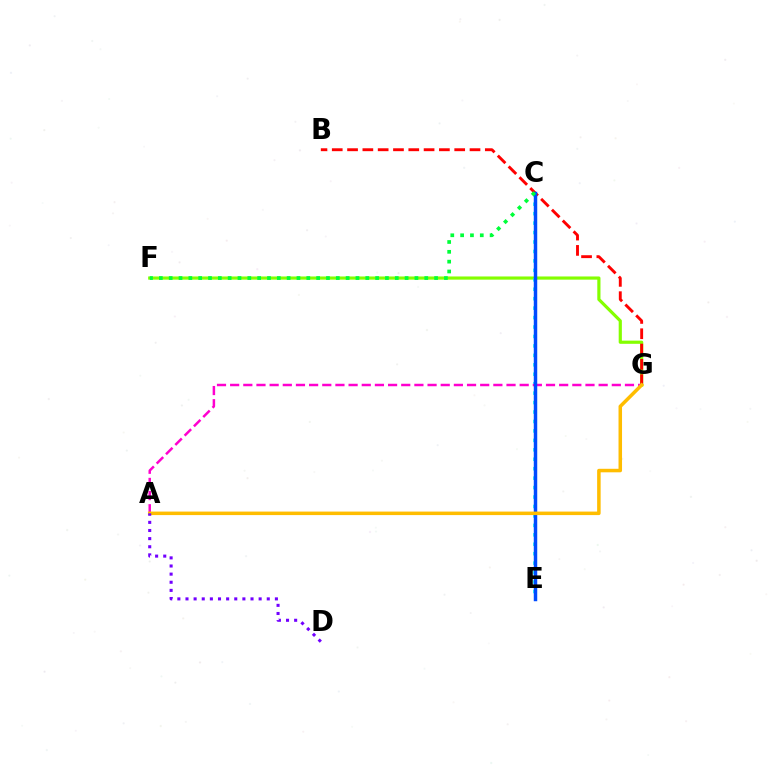{('F', 'G'): [{'color': '#84ff00', 'line_style': 'solid', 'thickness': 2.29}], ('C', 'E'): [{'color': '#00fff6', 'line_style': 'dotted', 'thickness': 2.57}, {'color': '#004bff', 'line_style': 'solid', 'thickness': 2.49}], ('B', 'G'): [{'color': '#ff0000', 'line_style': 'dashed', 'thickness': 2.08}], ('A', 'G'): [{'color': '#ff00cf', 'line_style': 'dashed', 'thickness': 1.79}, {'color': '#ffbd00', 'line_style': 'solid', 'thickness': 2.53}], ('C', 'F'): [{'color': '#00ff39', 'line_style': 'dotted', 'thickness': 2.67}], ('A', 'D'): [{'color': '#7200ff', 'line_style': 'dotted', 'thickness': 2.21}]}